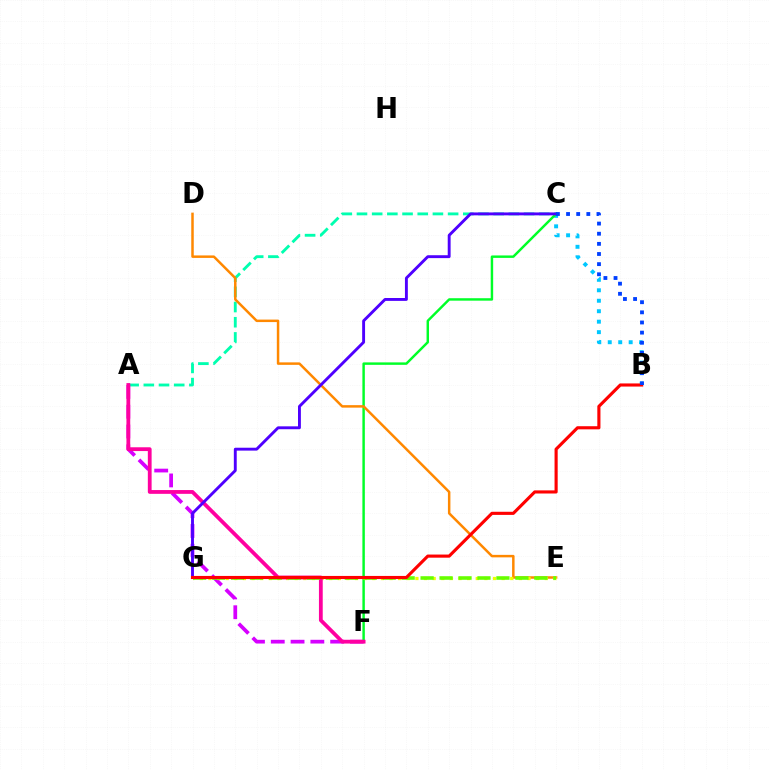{('B', 'C'): [{'color': '#00c7ff', 'line_style': 'dotted', 'thickness': 2.84}, {'color': '#003fff', 'line_style': 'dotted', 'thickness': 2.75}], ('A', 'C'): [{'color': '#00ffaf', 'line_style': 'dashed', 'thickness': 2.06}], ('A', 'F'): [{'color': '#d600ff', 'line_style': 'dashed', 'thickness': 2.69}, {'color': '#ff00a0', 'line_style': 'solid', 'thickness': 2.73}], ('C', 'F'): [{'color': '#00ff27', 'line_style': 'solid', 'thickness': 1.76}], ('D', 'E'): [{'color': '#ff8800', 'line_style': 'solid', 'thickness': 1.79}], ('E', 'G'): [{'color': '#eeff00', 'line_style': 'dotted', 'thickness': 2.34}, {'color': '#66ff00', 'line_style': 'dashed', 'thickness': 2.58}], ('C', 'G'): [{'color': '#4f00ff', 'line_style': 'solid', 'thickness': 2.08}], ('B', 'G'): [{'color': '#ff0000', 'line_style': 'solid', 'thickness': 2.25}]}